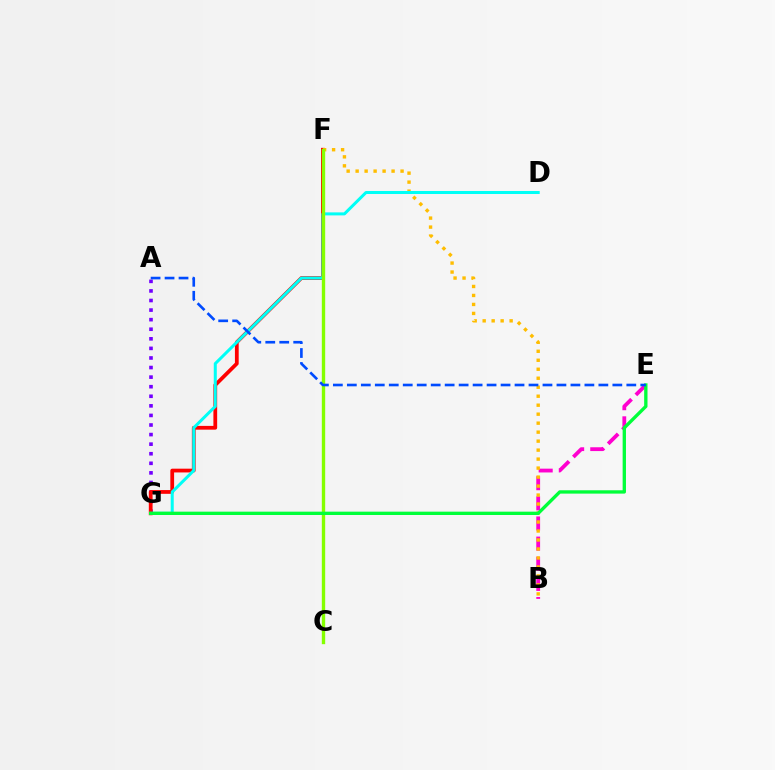{('B', 'E'): [{'color': '#ff00cf', 'line_style': 'dashed', 'thickness': 2.74}], ('A', 'G'): [{'color': '#7200ff', 'line_style': 'dotted', 'thickness': 2.6}], ('F', 'G'): [{'color': '#ff0000', 'line_style': 'solid', 'thickness': 2.71}], ('B', 'F'): [{'color': '#ffbd00', 'line_style': 'dotted', 'thickness': 2.44}], ('D', 'G'): [{'color': '#00fff6', 'line_style': 'solid', 'thickness': 2.17}], ('C', 'F'): [{'color': '#84ff00', 'line_style': 'solid', 'thickness': 2.43}], ('E', 'G'): [{'color': '#00ff39', 'line_style': 'solid', 'thickness': 2.4}], ('A', 'E'): [{'color': '#004bff', 'line_style': 'dashed', 'thickness': 1.9}]}